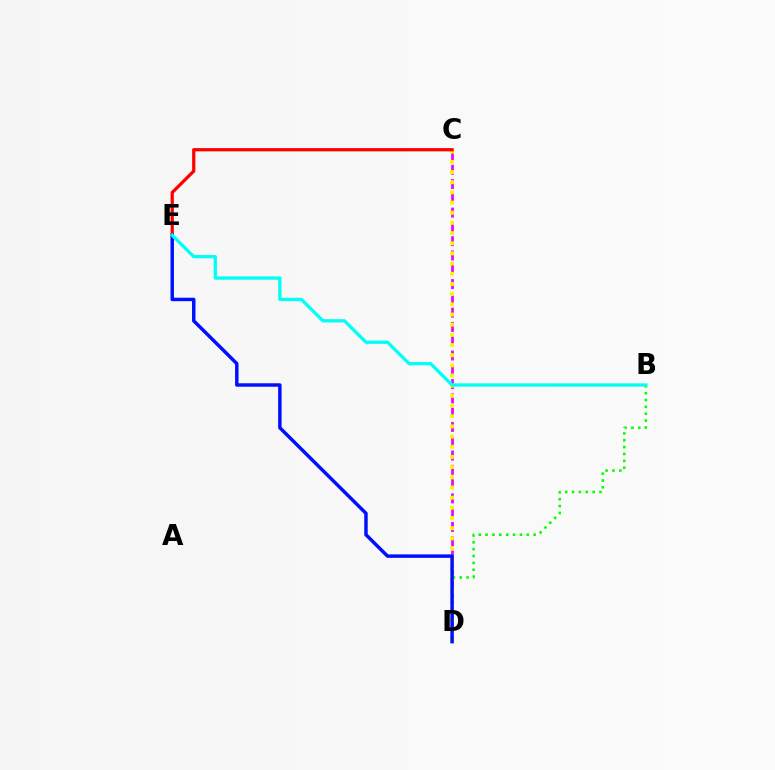{('C', 'D'): [{'color': '#ee00ff', 'line_style': 'dashed', 'thickness': 1.94}, {'color': '#fcf500', 'line_style': 'dotted', 'thickness': 2.76}], ('B', 'D'): [{'color': '#08ff00', 'line_style': 'dotted', 'thickness': 1.86}], ('C', 'E'): [{'color': '#ff0000', 'line_style': 'solid', 'thickness': 2.34}], ('D', 'E'): [{'color': '#0010ff', 'line_style': 'solid', 'thickness': 2.49}], ('B', 'E'): [{'color': '#00fff6', 'line_style': 'solid', 'thickness': 2.37}]}